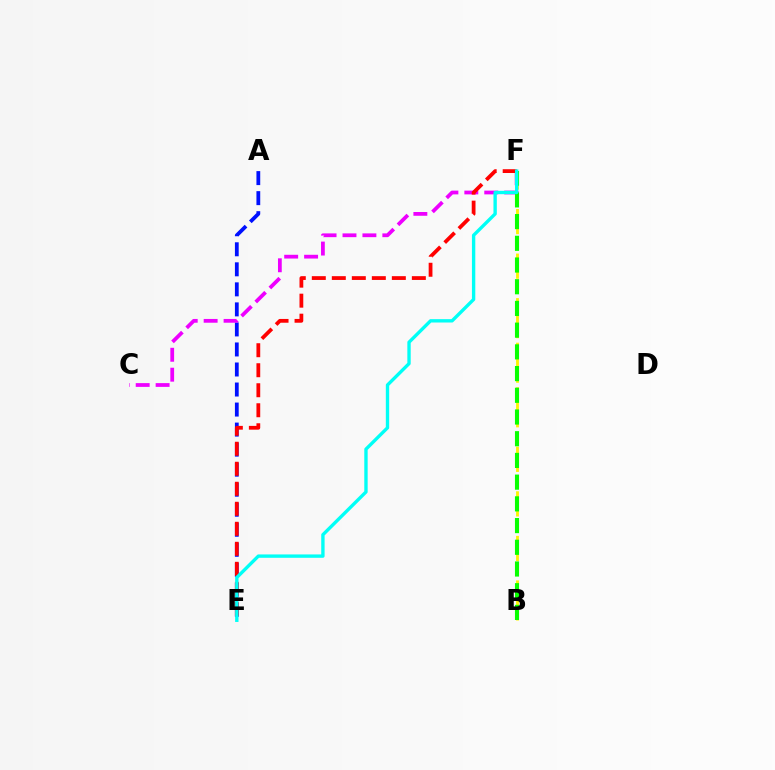{('A', 'E'): [{'color': '#0010ff', 'line_style': 'dashed', 'thickness': 2.72}], ('B', 'F'): [{'color': '#fcf500', 'line_style': 'dashed', 'thickness': 2.02}, {'color': '#08ff00', 'line_style': 'dashed', 'thickness': 2.95}], ('C', 'F'): [{'color': '#ee00ff', 'line_style': 'dashed', 'thickness': 2.71}], ('E', 'F'): [{'color': '#ff0000', 'line_style': 'dashed', 'thickness': 2.72}, {'color': '#00fff6', 'line_style': 'solid', 'thickness': 2.42}]}